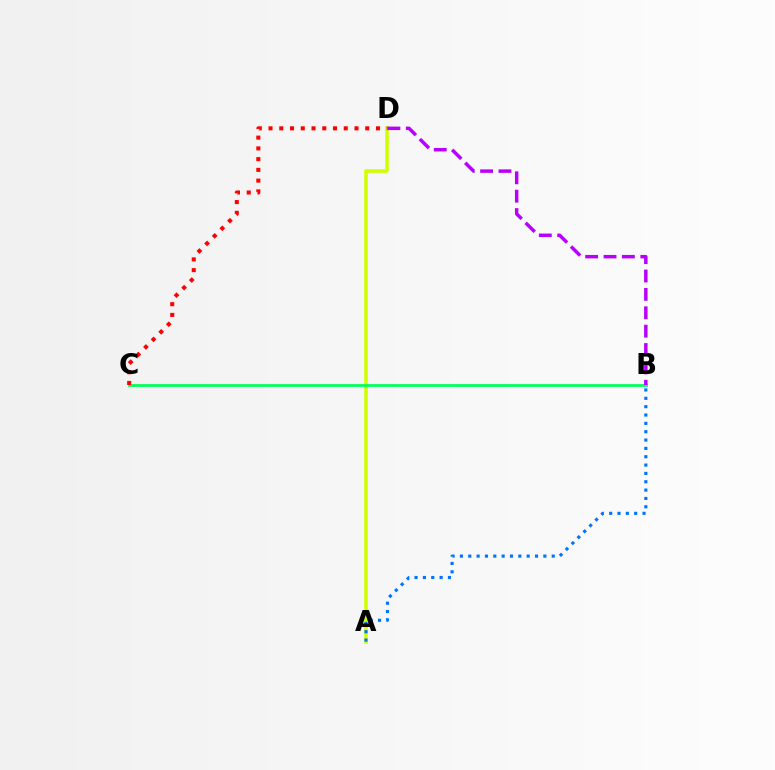{('A', 'D'): [{'color': '#d1ff00', 'line_style': 'solid', 'thickness': 2.58}], ('B', 'C'): [{'color': '#00ff5c', 'line_style': 'solid', 'thickness': 1.99}], ('C', 'D'): [{'color': '#ff0000', 'line_style': 'dotted', 'thickness': 2.92}], ('A', 'B'): [{'color': '#0074ff', 'line_style': 'dotted', 'thickness': 2.27}], ('B', 'D'): [{'color': '#b900ff', 'line_style': 'dashed', 'thickness': 2.5}]}